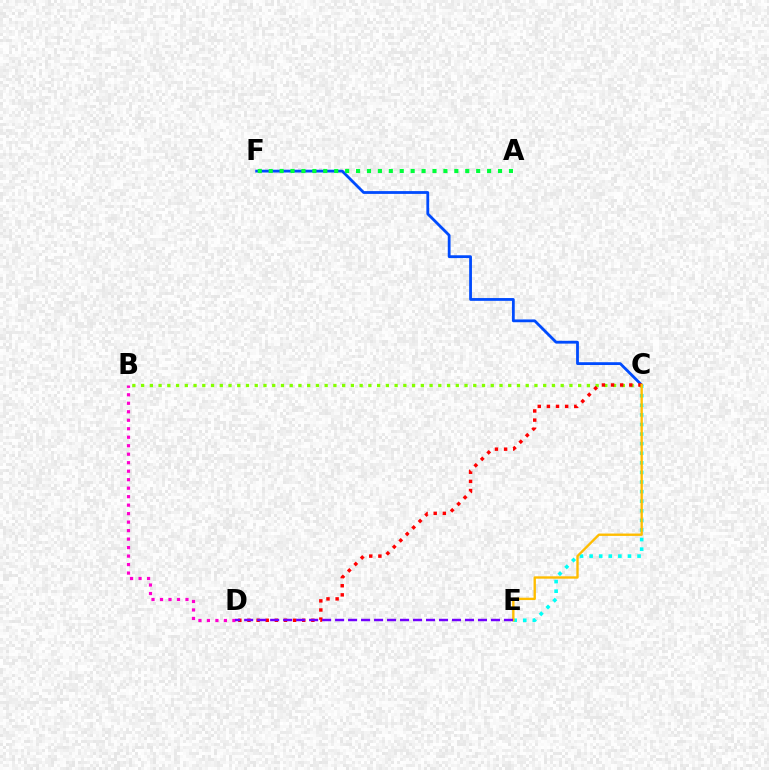{('C', 'F'): [{'color': '#004bff', 'line_style': 'solid', 'thickness': 2.02}], ('C', 'E'): [{'color': '#00fff6', 'line_style': 'dotted', 'thickness': 2.61}, {'color': '#ffbd00', 'line_style': 'solid', 'thickness': 1.7}], ('B', 'C'): [{'color': '#84ff00', 'line_style': 'dotted', 'thickness': 2.37}], ('C', 'D'): [{'color': '#ff0000', 'line_style': 'dotted', 'thickness': 2.48}], ('A', 'F'): [{'color': '#00ff39', 'line_style': 'dotted', 'thickness': 2.97}], ('B', 'D'): [{'color': '#ff00cf', 'line_style': 'dotted', 'thickness': 2.31}], ('D', 'E'): [{'color': '#7200ff', 'line_style': 'dashed', 'thickness': 1.76}]}